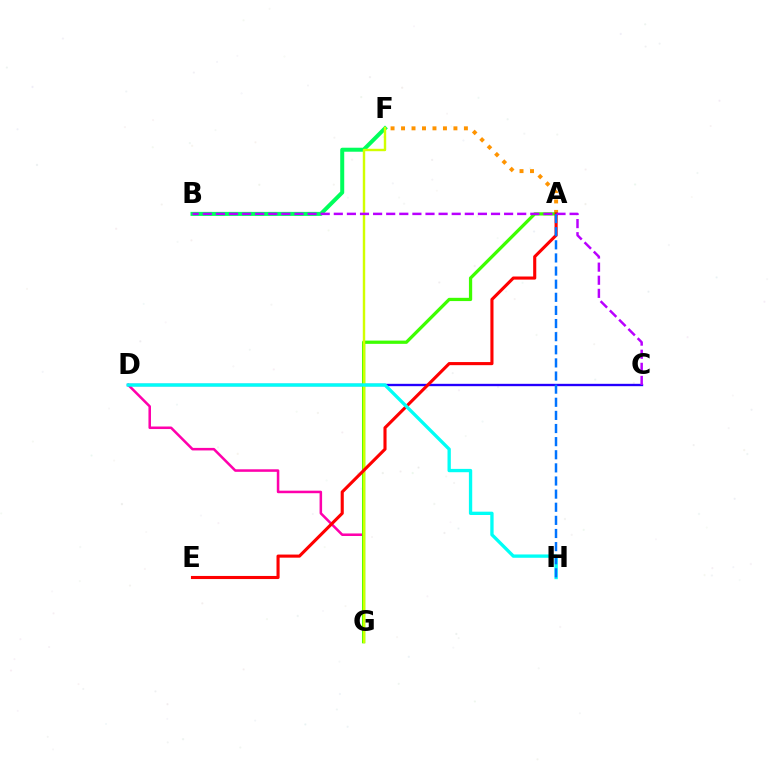{('B', 'F'): [{'color': '#00ff5c', 'line_style': 'solid', 'thickness': 2.88}], ('A', 'F'): [{'color': '#ff9400', 'line_style': 'dotted', 'thickness': 2.85}], ('D', 'G'): [{'color': '#ff00ac', 'line_style': 'solid', 'thickness': 1.83}], ('A', 'G'): [{'color': '#3dff00', 'line_style': 'solid', 'thickness': 2.34}], ('C', 'D'): [{'color': '#2500ff', 'line_style': 'solid', 'thickness': 1.7}], ('F', 'G'): [{'color': '#d1ff00', 'line_style': 'solid', 'thickness': 1.74}], ('A', 'E'): [{'color': '#ff0000', 'line_style': 'solid', 'thickness': 2.23}], ('D', 'H'): [{'color': '#00fff6', 'line_style': 'solid', 'thickness': 2.39}], ('A', 'H'): [{'color': '#0074ff', 'line_style': 'dashed', 'thickness': 1.78}], ('B', 'C'): [{'color': '#b900ff', 'line_style': 'dashed', 'thickness': 1.78}]}